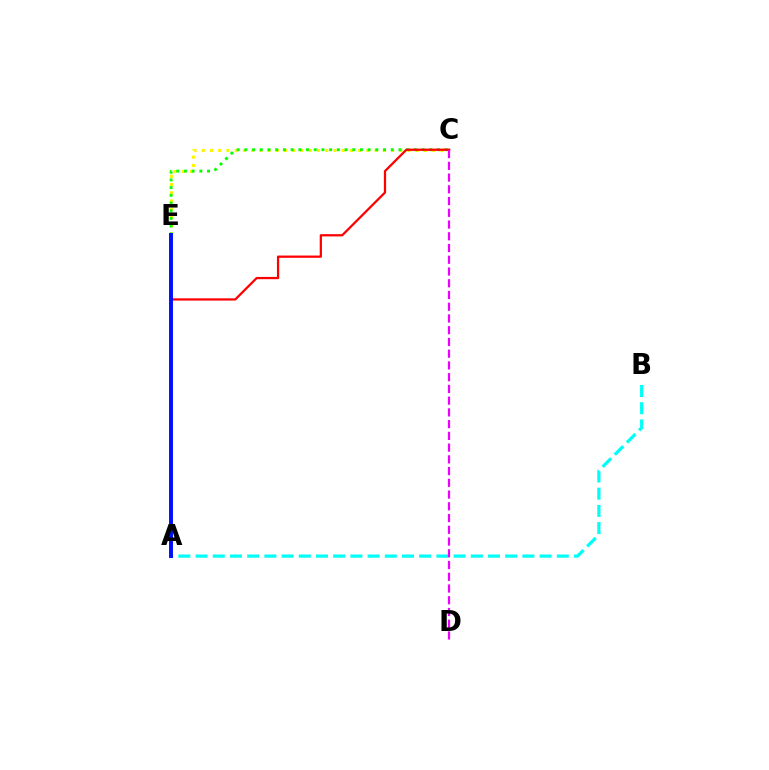{('A', 'B'): [{'color': '#00fff6', 'line_style': 'dashed', 'thickness': 2.34}], ('C', 'E'): [{'color': '#fcf500', 'line_style': 'dotted', 'thickness': 2.24}, {'color': '#08ff00', 'line_style': 'dotted', 'thickness': 2.09}], ('A', 'C'): [{'color': '#ff0000', 'line_style': 'solid', 'thickness': 1.63}], ('C', 'D'): [{'color': '#ee00ff', 'line_style': 'dashed', 'thickness': 1.59}], ('A', 'E'): [{'color': '#0010ff', 'line_style': 'solid', 'thickness': 2.84}]}